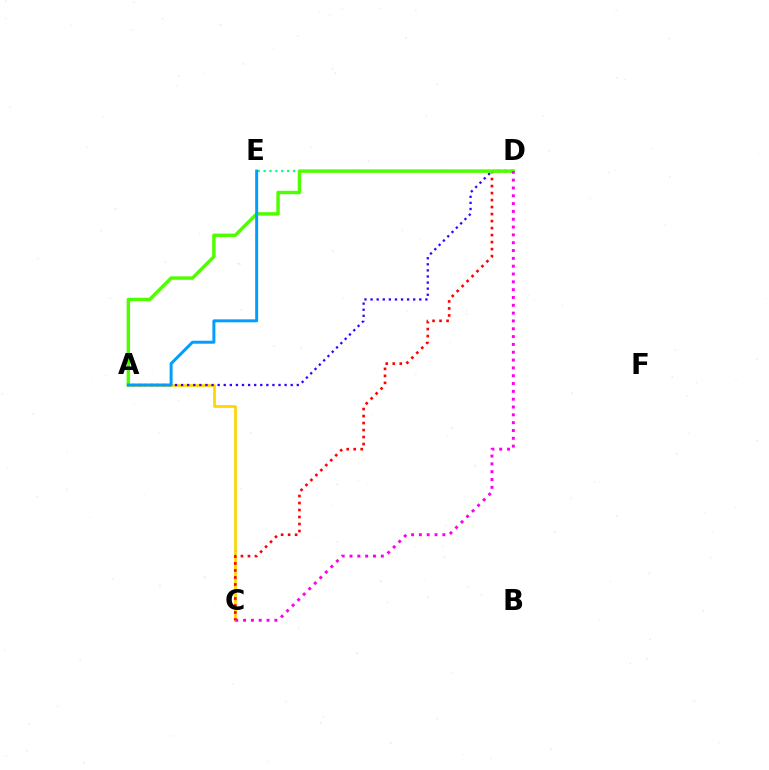{('A', 'C'): [{'color': '#ffd500', 'line_style': 'solid', 'thickness': 1.94}], ('D', 'E'): [{'color': '#00ff86', 'line_style': 'dotted', 'thickness': 1.6}], ('C', 'D'): [{'color': '#ff0000', 'line_style': 'dotted', 'thickness': 1.9}, {'color': '#ff00ed', 'line_style': 'dotted', 'thickness': 2.13}], ('A', 'D'): [{'color': '#3700ff', 'line_style': 'dotted', 'thickness': 1.65}, {'color': '#4fff00', 'line_style': 'solid', 'thickness': 2.47}], ('A', 'E'): [{'color': '#009eff', 'line_style': 'solid', 'thickness': 2.14}]}